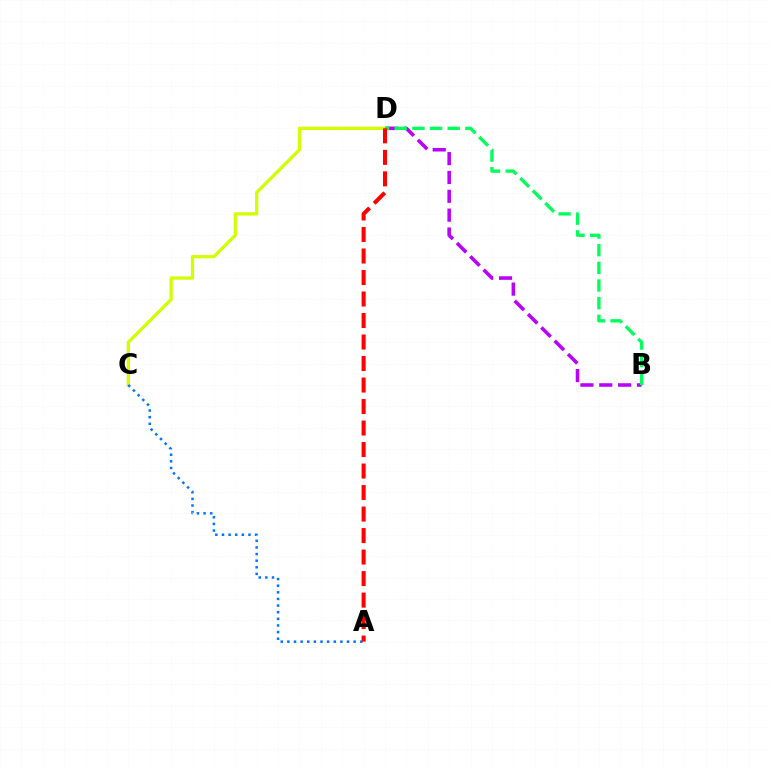{('B', 'D'): [{'color': '#b900ff', 'line_style': 'dashed', 'thickness': 2.56}, {'color': '#00ff5c', 'line_style': 'dashed', 'thickness': 2.4}], ('C', 'D'): [{'color': '#d1ff00', 'line_style': 'solid', 'thickness': 2.35}], ('A', 'C'): [{'color': '#0074ff', 'line_style': 'dotted', 'thickness': 1.8}], ('A', 'D'): [{'color': '#ff0000', 'line_style': 'dashed', 'thickness': 2.92}]}